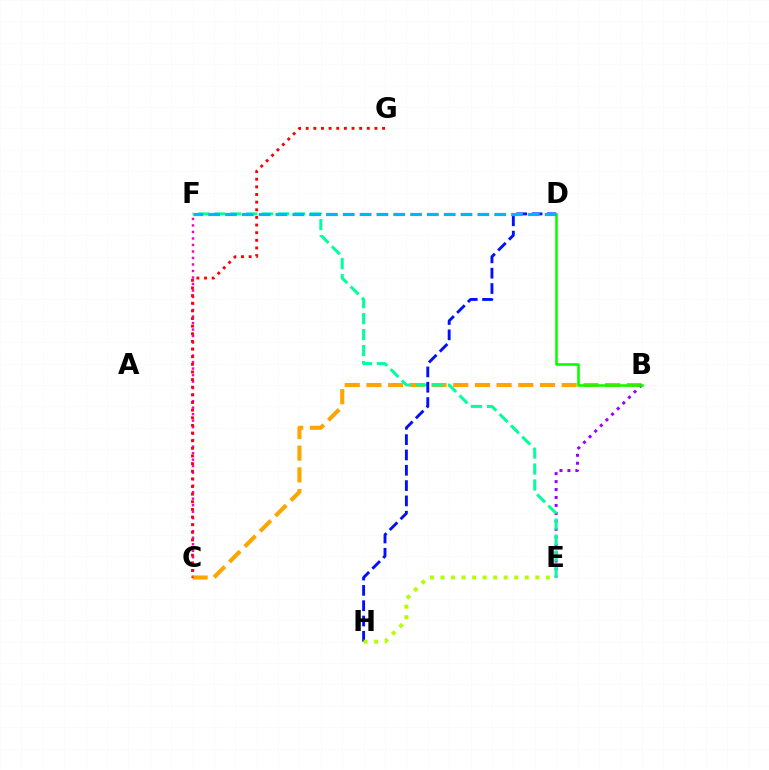{('C', 'F'): [{'color': '#ff00bd', 'line_style': 'dotted', 'thickness': 1.77}], ('B', 'C'): [{'color': '#ffa500', 'line_style': 'dashed', 'thickness': 2.95}], ('B', 'E'): [{'color': '#9b00ff', 'line_style': 'dotted', 'thickness': 2.16}], ('E', 'F'): [{'color': '#00ff9d', 'line_style': 'dashed', 'thickness': 2.17}], ('C', 'G'): [{'color': '#ff0000', 'line_style': 'dotted', 'thickness': 2.07}], ('D', 'H'): [{'color': '#0010ff', 'line_style': 'dashed', 'thickness': 2.08}], ('B', 'D'): [{'color': '#08ff00', 'line_style': 'solid', 'thickness': 1.88}], ('D', 'F'): [{'color': '#00b5ff', 'line_style': 'dashed', 'thickness': 2.29}], ('E', 'H'): [{'color': '#b3ff00', 'line_style': 'dotted', 'thickness': 2.86}]}